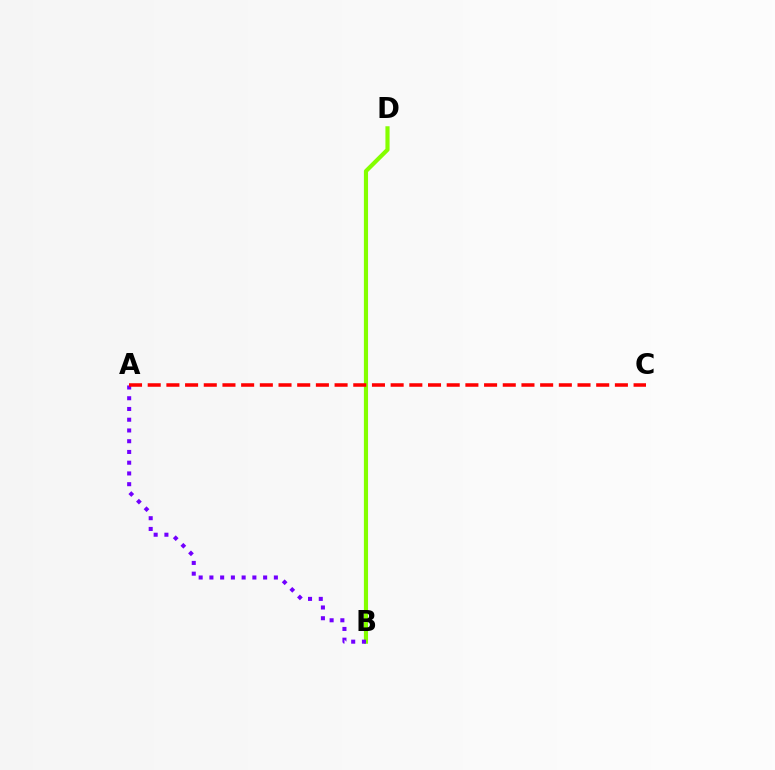{('B', 'D'): [{'color': '#00fff6', 'line_style': 'dotted', 'thickness': 2.05}, {'color': '#84ff00', 'line_style': 'solid', 'thickness': 2.99}], ('A', 'B'): [{'color': '#7200ff', 'line_style': 'dotted', 'thickness': 2.92}], ('A', 'C'): [{'color': '#ff0000', 'line_style': 'dashed', 'thickness': 2.54}]}